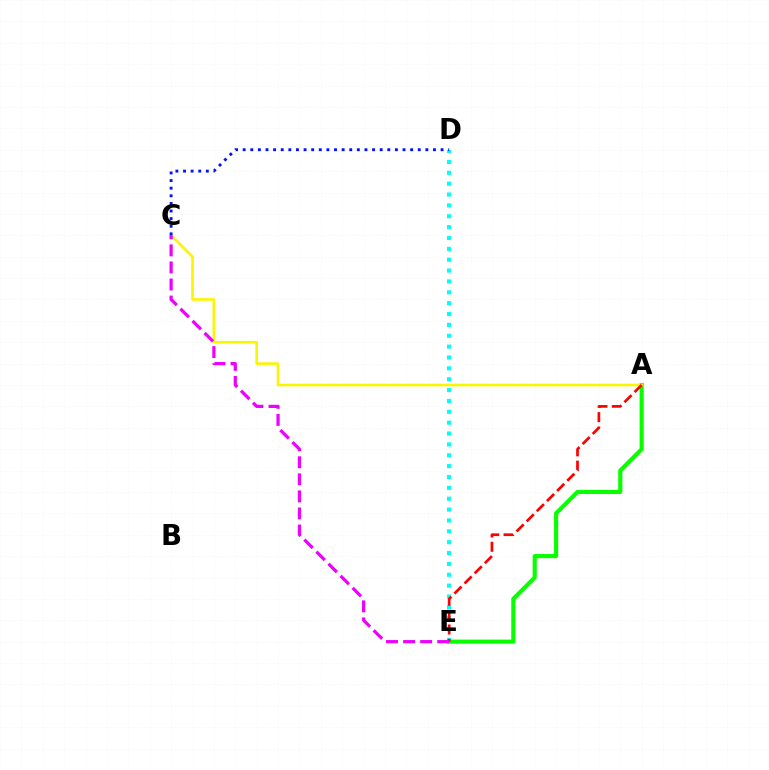{('D', 'E'): [{'color': '#00fff6', 'line_style': 'dotted', 'thickness': 2.95}], ('A', 'E'): [{'color': '#08ff00', 'line_style': 'solid', 'thickness': 2.98}, {'color': '#ff0000', 'line_style': 'dashed', 'thickness': 1.95}], ('A', 'C'): [{'color': '#fcf500', 'line_style': 'solid', 'thickness': 1.9}], ('C', 'E'): [{'color': '#ee00ff', 'line_style': 'dashed', 'thickness': 2.32}], ('C', 'D'): [{'color': '#0010ff', 'line_style': 'dotted', 'thickness': 2.07}]}